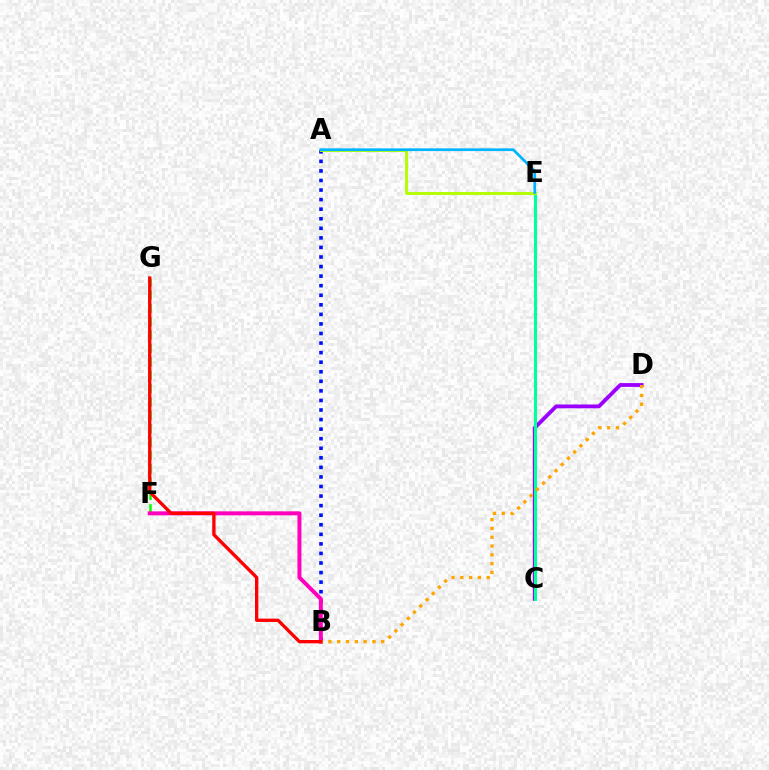{('A', 'B'): [{'color': '#0010ff', 'line_style': 'dotted', 'thickness': 2.6}], ('C', 'D'): [{'color': '#9b00ff', 'line_style': 'solid', 'thickness': 2.75}], ('F', 'G'): [{'color': '#08ff00', 'line_style': 'dashed', 'thickness': 1.82}], ('B', 'F'): [{'color': '#ff00bd', 'line_style': 'solid', 'thickness': 2.87}], ('C', 'E'): [{'color': '#00ff9d', 'line_style': 'solid', 'thickness': 2.22}], ('A', 'E'): [{'color': '#b3ff00', 'line_style': 'solid', 'thickness': 2.09}, {'color': '#00b5ff', 'line_style': 'solid', 'thickness': 1.97}], ('B', 'D'): [{'color': '#ffa500', 'line_style': 'dotted', 'thickness': 2.39}], ('B', 'G'): [{'color': '#ff0000', 'line_style': 'solid', 'thickness': 2.39}]}